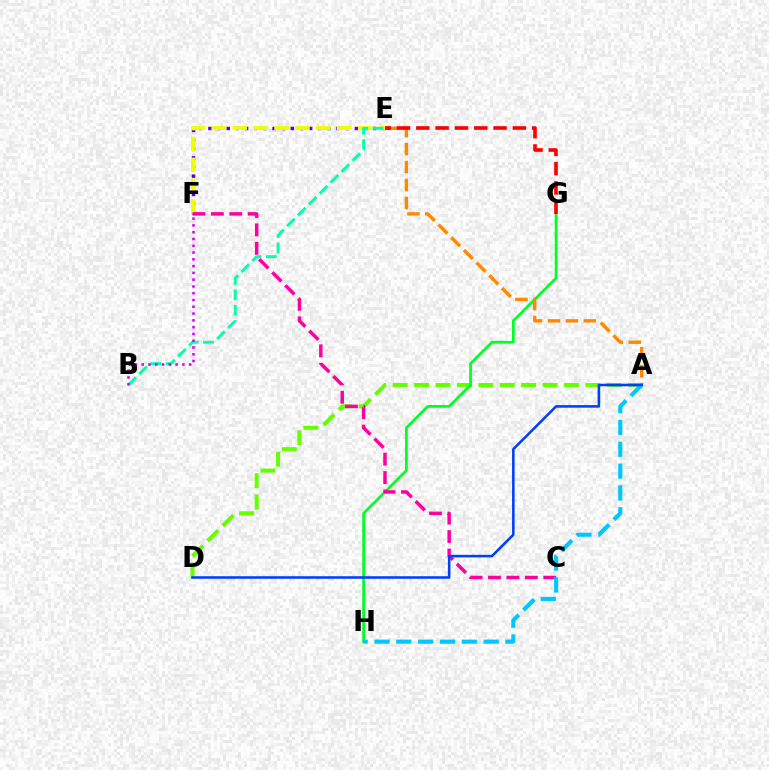{('E', 'F'): [{'color': '#4f00ff', 'line_style': 'dotted', 'thickness': 2.49}, {'color': '#eeff00', 'line_style': 'dashed', 'thickness': 2.84}], ('A', 'D'): [{'color': '#66ff00', 'line_style': 'dashed', 'thickness': 2.91}, {'color': '#003fff', 'line_style': 'solid', 'thickness': 1.85}], ('G', 'H'): [{'color': '#00ff27', 'line_style': 'solid', 'thickness': 1.96}], ('A', 'E'): [{'color': '#ff8800', 'line_style': 'dashed', 'thickness': 2.44}], ('E', 'G'): [{'color': '#ff0000', 'line_style': 'dashed', 'thickness': 2.62}], ('B', 'E'): [{'color': '#00ffaf', 'line_style': 'dashed', 'thickness': 2.09}], ('C', 'F'): [{'color': '#ff00a0', 'line_style': 'dashed', 'thickness': 2.5}], ('A', 'H'): [{'color': '#00c7ff', 'line_style': 'dashed', 'thickness': 2.97}], ('B', 'F'): [{'color': '#d600ff', 'line_style': 'dotted', 'thickness': 1.84}]}